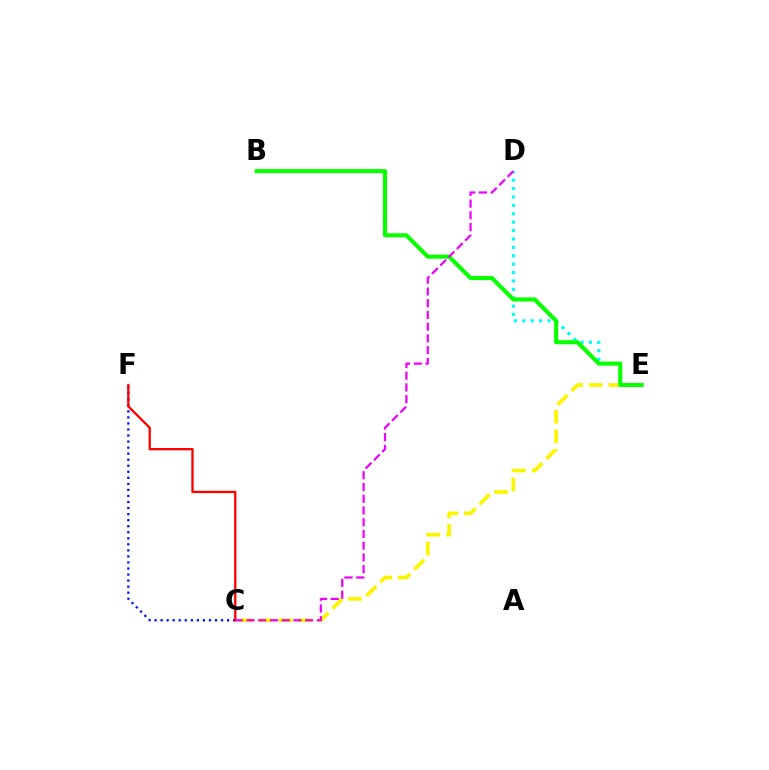{('D', 'E'): [{'color': '#00fff6', 'line_style': 'dotted', 'thickness': 2.28}], ('C', 'E'): [{'color': '#fcf500', 'line_style': 'dashed', 'thickness': 2.66}], ('C', 'F'): [{'color': '#0010ff', 'line_style': 'dotted', 'thickness': 1.64}, {'color': '#ff0000', 'line_style': 'solid', 'thickness': 1.67}], ('B', 'E'): [{'color': '#08ff00', 'line_style': 'solid', 'thickness': 2.94}], ('C', 'D'): [{'color': '#ee00ff', 'line_style': 'dashed', 'thickness': 1.59}]}